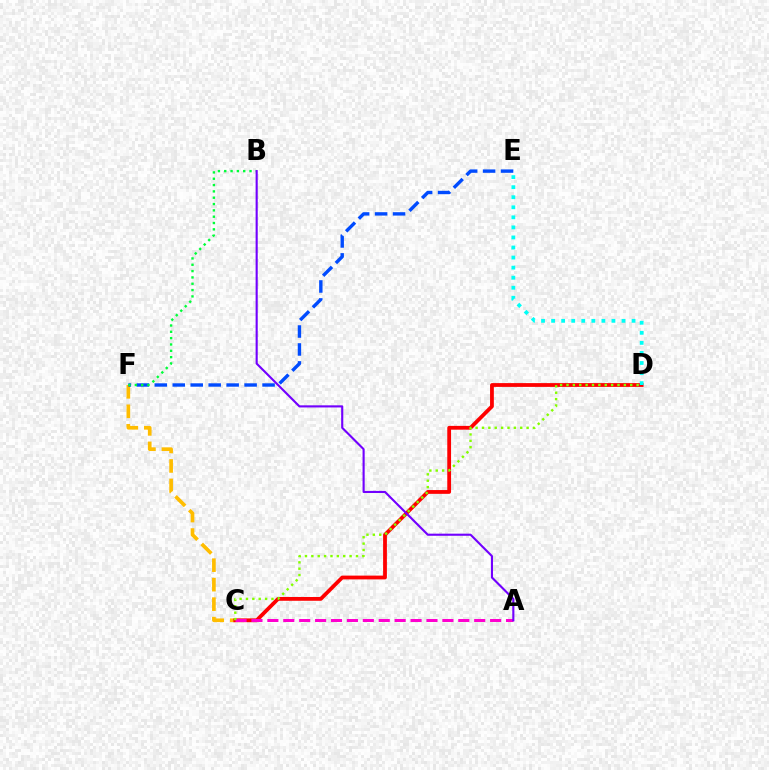{('C', 'F'): [{'color': '#ffbd00', 'line_style': 'dashed', 'thickness': 2.65}], ('E', 'F'): [{'color': '#004bff', 'line_style': 'dashed', 'thickness': 2.44}], ('C', 'D'): [{'color': '#ff0000', 'line_style': 'solid', 'thickness': 2.73}, {'color': '#84ff00', 'line_style': 'dotted', 'thickness': 1.73}], ('A', 'C'): [{'color': '#ff00cf', 'line_style': 'dashed', 'thickness': 2.16}], ('B', 'F'): [{'color': '#00ff39', 'line_style': 'dotted', 'thickness': 1.72}], ('A', 'B'): [{'color': '#7200ff', 'line_style': 'solid', 'thickness': 1.52}], ('D', 'E'): [{'color': '#00fff6', 'line_style': 'dotted', 'thickness': 2.73}]}